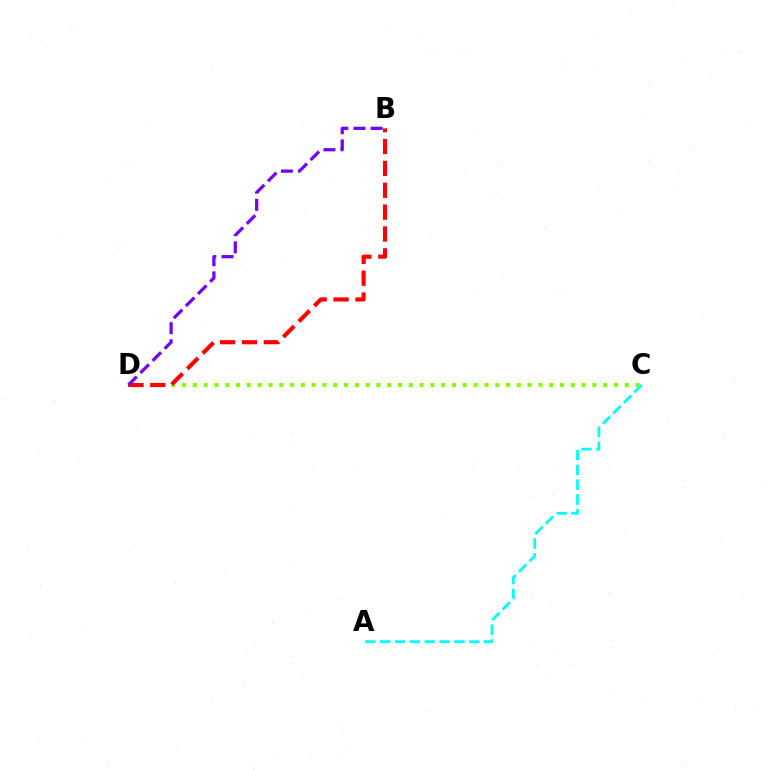{('C', 'D'): [{'color': '#84ff00', 'line_style': 'dotted', 'thickness': 2.93}], ('A', 'C'): [{'color': '#00fff6', 'line_style': 'dashed', 'thickness': 2.02}], ('B', 'D'): [{'color': '#ff0000', 'line_style': 'dashed', 'thickness': 2.97}, {'color': '#7200ff', 'line_style': 'dashed', 'thickness': 2.33}]}